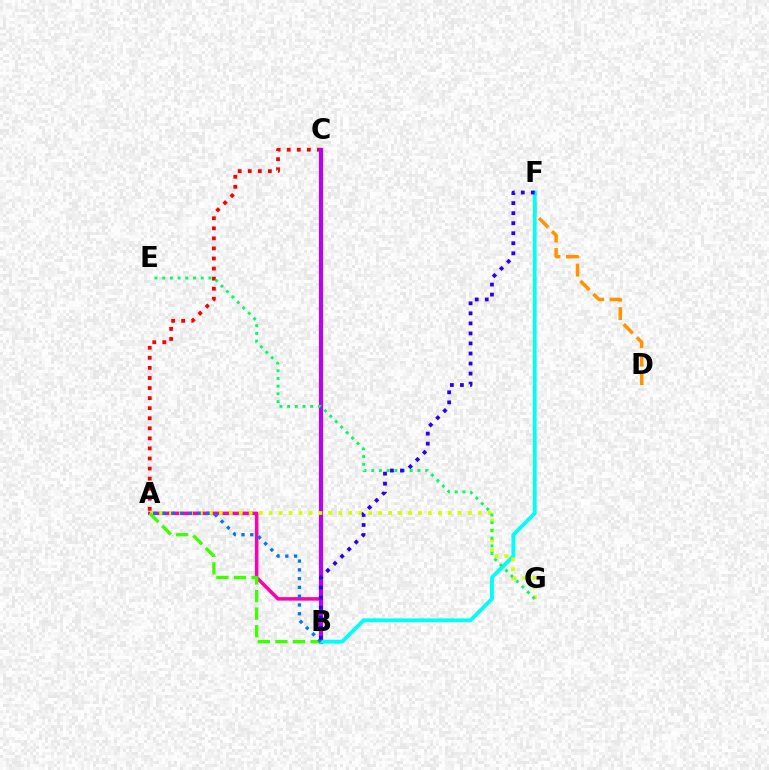{('A', 'B'): [{'color': '#ff00ac', 'line_style': 'solid', 'thickness': 2.52}, {'color': '#3dff00', 'line_style': 'dashed', 'thickness': 2.39}, {'color': '#0074ff', 'line_style': 'dotted', 'thickness': 2.39}], ('A', 'C'): [{'color': '#ff0000', 'line_style': 'dotted', 'thickness': 2.73}], ('D', 'F'): [{'color': '#ff9400', 'line_style': 'dashed', 'thickness': 2.51}], ('B', 'C'): [{'color': '#b900ff', 'line_style': 'solid', 'thickness': 2.97}], ('B', 'F'): [{'color': '#00fff6', 'line_style': 'solid', 'thickness': 2.75}, {'color': '#2500ff', 'line_style': 'dotted', 'thickness': 2.73}], ('A', 'G'): [{'color': '#d1ff00', 'line_style': 'dotted', 'thickness': 2.71}], ('E', 'G'): [{'color': '#00ff5c', 'line_style': 'dotted', 'thickness': 2.09}]}